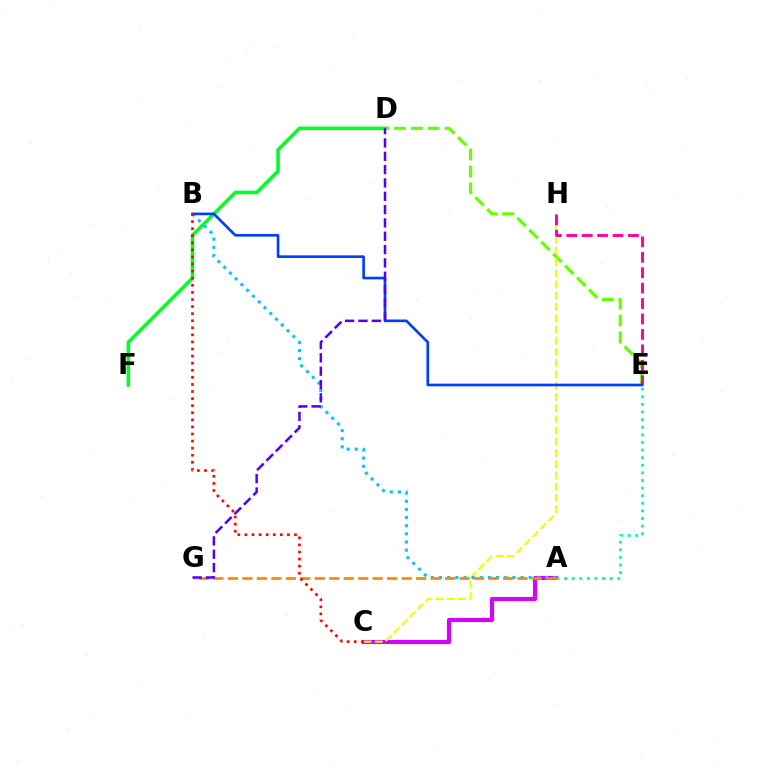{('A', 'C'): [{'color': '#d600ff', 'line_style': 'solid', 'thickness': 2.96}], ('D', 'E'): [{'color': '#66ff00', 'line_style': 'dashed', 'thickness': 2.29}], ('C', 'H'): [{'color': '#eeff00', 'line_style': 'dashed', 'thickness': 1.53}], ('A', 'E'): [{'color': '#00ffaf', 'line_style': 'dotted', 'thickness': 2.07}], ('E', 'H'): [{'color': '#ff00a0', 'line_style': 'dashed', 'thickness': 2.1}], ('D', 'F'): [{'color': '#00ff27', 'line_style': 'solid', 'thickness': 2.56}], ('A', 'B'): [{'color': '#00c7ff', 'line_style': 'dotted', 'thickness': 2.22}], ('B', 'E'): [{'color': '#003fff', 'line_style': 'solid', 'thickness': 1.92}], ('A', 'G'): [{'color': '#ff8800', 'line_style': 'dashed', 'thickness': 1.97}], ('D', 'G'): [{'color': '#4f00ff', 'line_style': 'dashed', 'thickness': 1.81}], ('B', 'C'): [{'color': '#ff0000', 'line_style': 'dotted', 'thickness': 1.92}]}